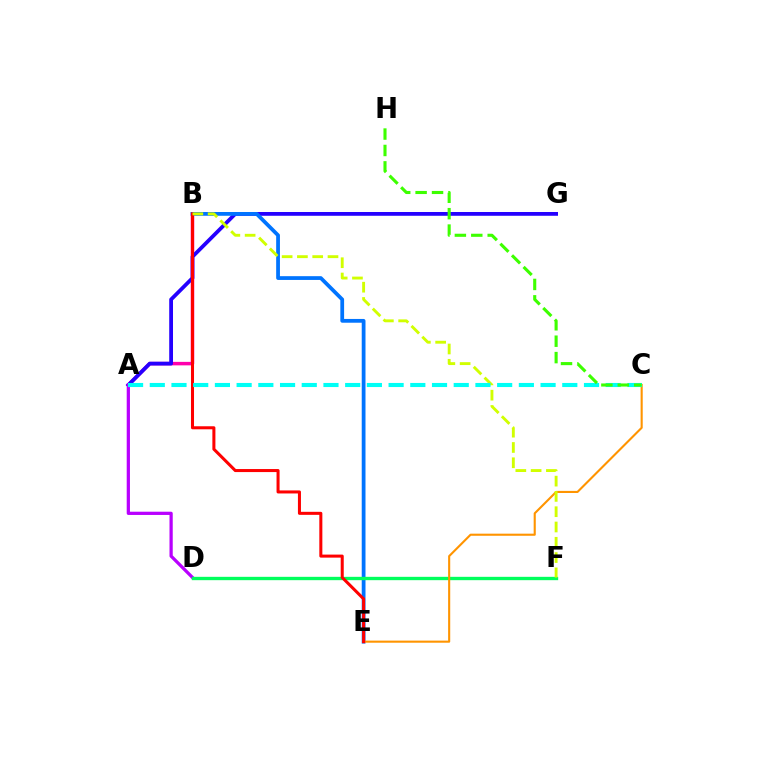{('A', 'B'): [{'color': '#ff00ac', 'line_style': 'solid', 'thickness': 2.51}], ('A', 'G'): [{'color': '#2500ff', 'line_style': 'solid', 'thickness': 2.73}], ('B', 'E'): [{'color': '#0074ff', 'line_style': 'solid', 'thickness': 2.71}, {'color': '#ff0000', 'line_style': 'solid', 'thickness': 2.19}], ('A', 'D'): [{'color': '#b900ff', 'line_style': 'solid', 'thickness': 2.34}], ('D', 'F'): [{'color': '#00ff5c', 'line_style': 'solid', 'thickness': 2.41}], ('C', 'E'): [{'color': '#ff9400', 'line_style': 'solid', 'thickness': 1.52}], ('B', 'F'): [{'color': '#d1ff00', 'line_style': 'dashed', 'thickness': 2.08}], ('A', 'C'): [{'color': '#00fff6', 'line_style': 'dashed', 'thickness': 2.95}], ('C', 'H'): [{'color': '#3dff00', 'line_style': 'dashed', 'thickness': 2.23}]}